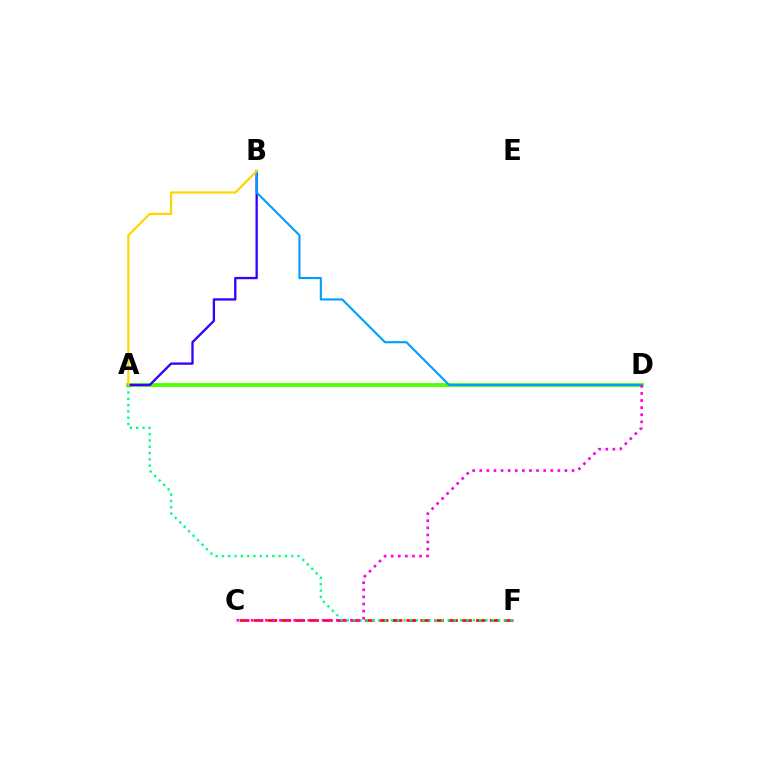{('A', 'D'): [{'color': '#4fff00', 'line_style': 'solid', 'thickness': 2.77}], ('C', 'F'): [{'color': '#ff0000', 'line_style': 'dashed', 'thickness': 1.89}], ('A', 'F'): [{'color': '#00ff86', 'line_style': 'dotted', 'thickness': 1.71}], ('A', 'B'): [{'color': '#3700ff', 'line_style': 'solid', 'thickness': 1.68}, {'color': '#ffd500', 'line_style': 'solid', 'thickness': 1.6}], ('B', 'D'): [{'color': '#009eff', 'line_style': 'solid', 'thickness': 1.53}], ('C', 'D'): [{'color': '#ff00ed', 'line_style': 'dotted', 'thickness': 1.93}]}